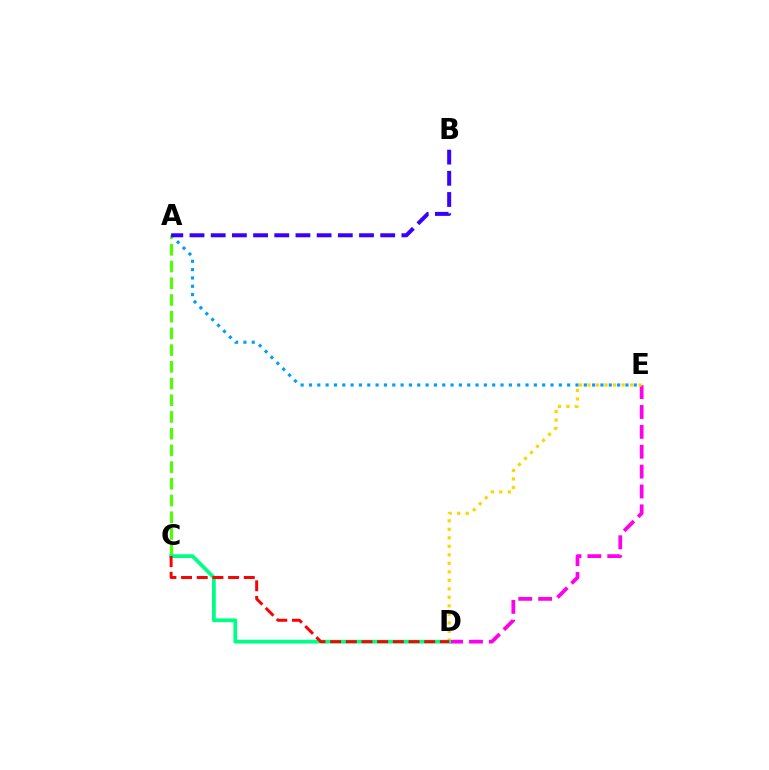{('A', 'E'): [{'color': '#009eff', 'line_style': 'dotted', 'thickness': 2.26}], ('A', 'C'): [{'color': '#4fff00', 'line_style': 'dashed', 'thickness': 2.27}], ('D', 'E'): [{'color': '#ff00ed', 'line_style': 'dashed', 'thickness': 2.7}, {'color': '#ffd500', 'line_style': 'dotted', 'thickness': 2.31}], ('C', 'D'): [{'color': '#00ff86', 'line_style': 'solid', 'thickness': 2.72}, {'color': '#ff0000', 'line_style': 'dashed', 'thickness': 2.13}], ('A', 'B'): [{'color': '#3700ff', 'line_style': 'dashed', 'thickness': 2.88}]}